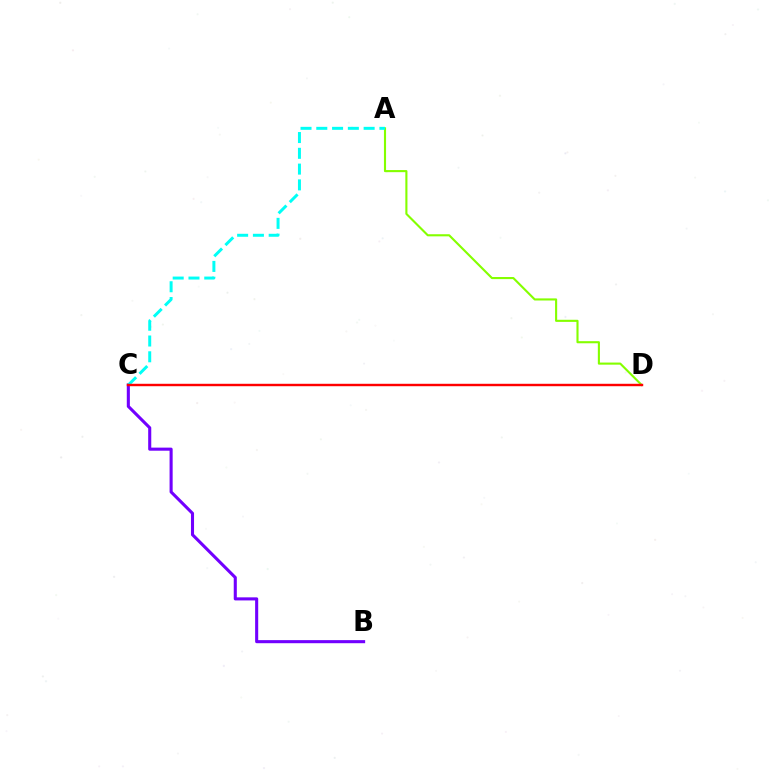{('B', 'C'): [{'color': '#7200ff', 'line_style': 'solid', 'thickness': 2.22}], ('A', 'D'): [{'color': '#84ff00', 'line_style': 'solid', 'thickness': 1.52}], ('A', 'C'): [{'color': '#00fff6', 'line_style': 'dashed', 'thickness': 2.14}], ('C', 'D'): [{'color': '#ff0000', 'line_style': 'solid', 'thickness': 1.74}]}